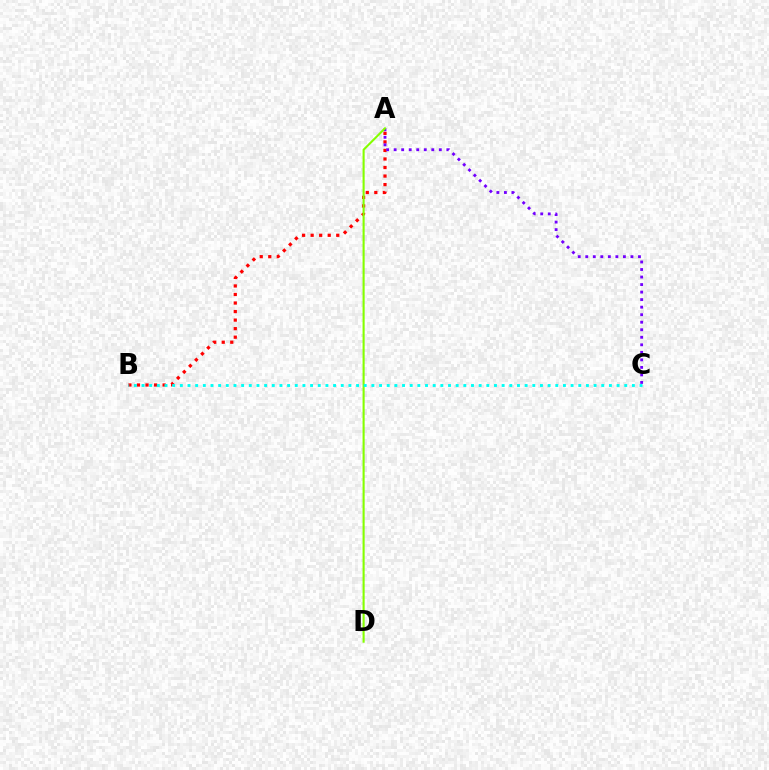{('A', 'B'): [{'color': '#ff0000', 'line_style': 'dotted', 'thickness': 2.32}], ('A', 'C'): [{'color': '#7200ff', 'line_style': 'dotted', 'thickness': 2.05}], ('A', 'D'): [{'color': '#84ff00', 'line_style': 'solid', 'thickness': 1.51}], ('B', 'C'): [{'color': '#00fff6', 'line_style': 'dotted', 'thickness': 2.08}]}